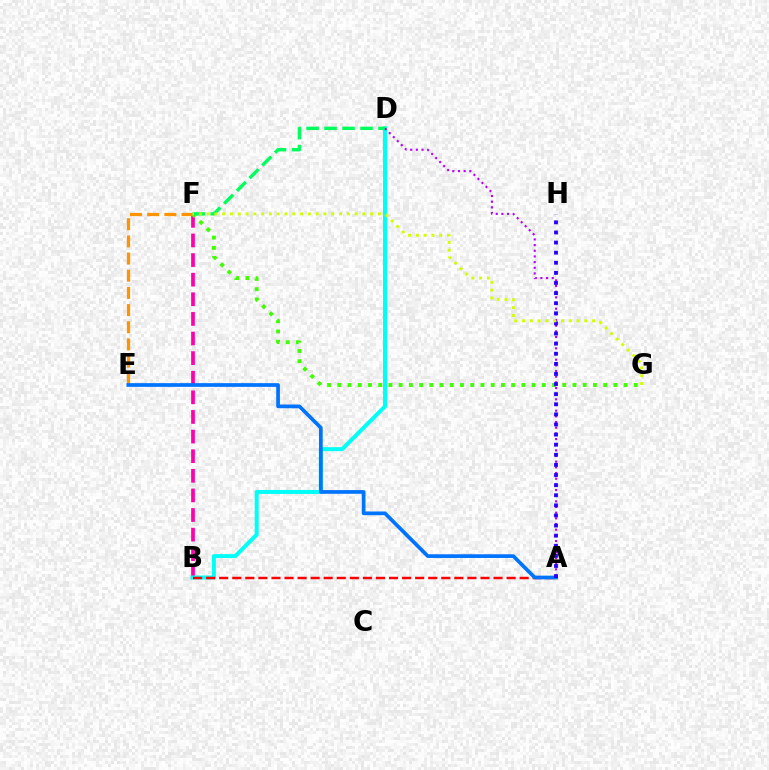{('B', 'F'): [{'color': '#ff00ac', 'line_style': 'dashed', 'thickness': 2.66}], ('B', 'D'): [{'color': '#00fff6', 'line_style': 'solid', 'thickness': 2.87}], ('F', 'G'): [{'color': '#3dff00', 'line_style': 'dotted', 'thickness': 2.78}, {'color': '#d1ff00', 'line_style': 'dotted', 'thickness': 2.12}], ('E', 'F'): [{'color': '#ff9400', 'line_style': 'dashed', 'thickness': 2.33}], ('D', 'F'): [{'color': '#00ff5c', 'line_style': 'dashed', 'thickness': 2.44}], ('A', 'D'): [{'color': '#b900ff', 'line_style': 'dotted', 'thickness': 1.54}], ('A', 'B'): [{'color': '#ff0000', 'line_style': 'dashed', 'thickness': 1.77}], ('A', 'E'): [{'color': '#0074ff', 'line_style': 'solid', 'thickness': 2.67}], ('A', 'H'): [{'color': '#2500ff', 'line_style': 'dotted', 'thickness': 2.75}]}